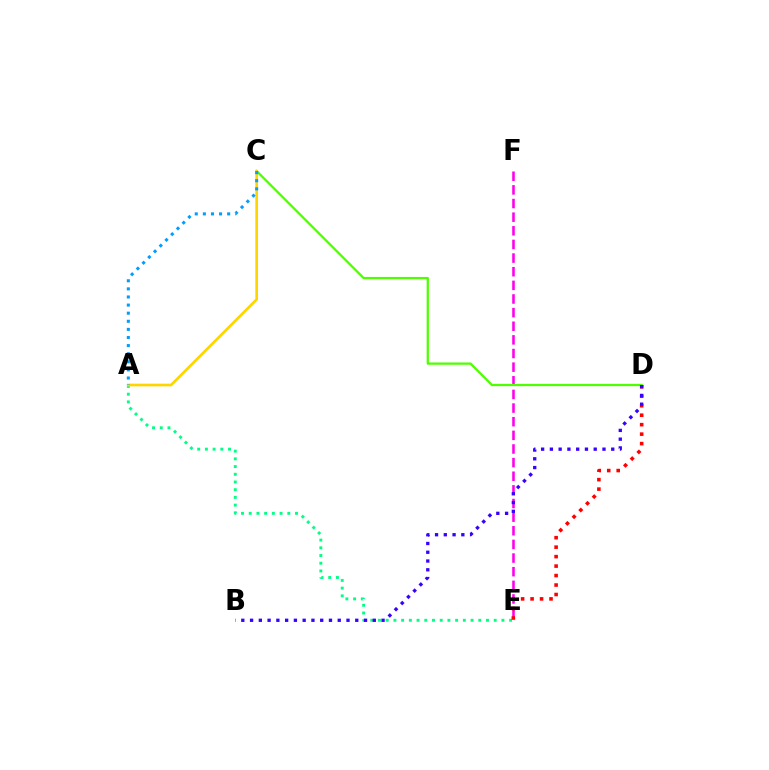{('E', 'F'): [{'color': '#ff00ed', 'line_style': 'dashed', 'thickness': 1.85}], ('A', 'E'): [{'color': '#00ff86', 'line_style': 'dotted', 'thickness': 2.1}], ('C', 'D'): [{'color': '#4fff00', 'line_style': 'solid', 'thickness': 1.63}], ('D', 'E'): [{'color': '#ff0000', 'line_style': 'dotted', 'thickness': 2.57}], ('B', 'D'): [{'color': '#3700ff', 'line_style': 'dotted', 'thickness': 2.38}], ('A', 'C'): [{'color': '#ffd500', 'line_style': 'solid', 'thickness': 1.94}, {'color': '#009eff', 'line_style': 'dotted', 'thickness': 2.2}]}